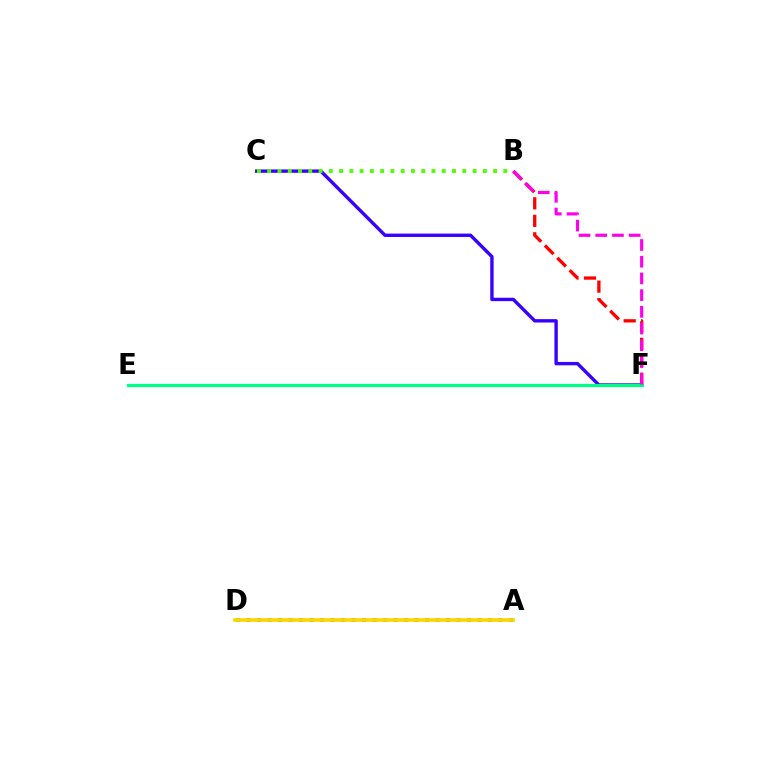{('C', 'F'): [{'color': '#3700ff', 'line_style': 'solid', 'thickness': 2.44}], ('B', 'C'): [{'color': '#4fff00', 'line_style': 'dotted', 'thickness': 2.79}], ('A', 'D'): [{'color': '#009eff', 'line_style': 'dotted', 'thickness': 2.85}, {'color': '#ffd500', 'line_style': 'solid', 'thickness': 2.63}], ('B', 'F'): [{'color': '#ff0000', 'line_style': 'dashed', 'thickness': 2.38}, {'color': '#ff00ed', 'line_style': 'dashed', 'thickness': 2.27}], ('E', 'F'): [{'color': '#00ff86', 'line_style': 'solid', 'thickness': 2.32}]}